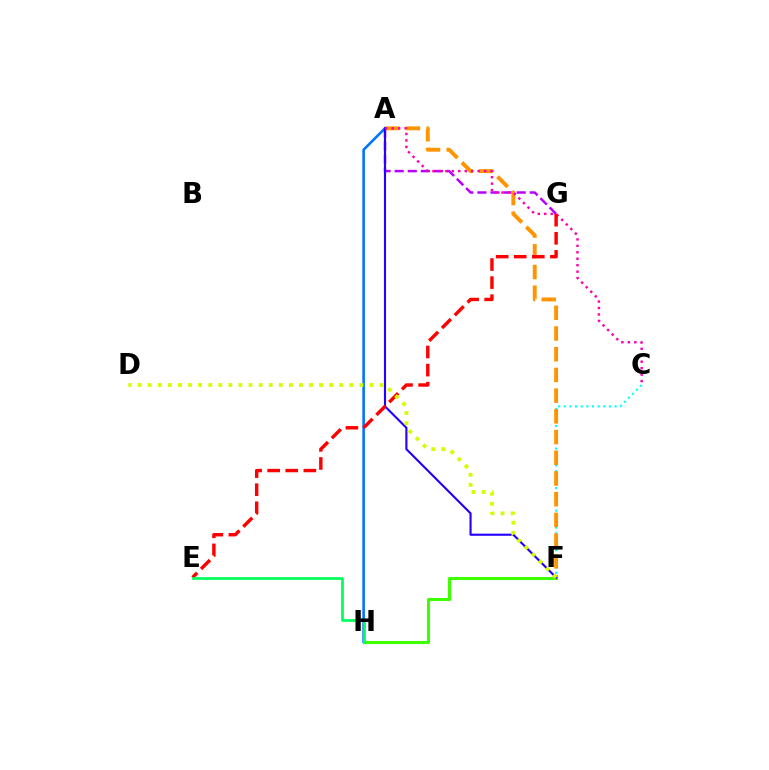{('A', 'H'): [{'color': '#0074ff', 'line_style': 'solid', 'thickness': 1.87}], ('C', 'F'): [{'color': '#00fff6', 'line_style': 'dotted', 'thickness': 1.53}], ('F', 'H'): [{'color': '#3dff00', 'line_style': 'solid', 'thickness': 2.2}], ('A', 'G'): [{'color': '#b900ff', 'line_style': 'dashed', 'thickness': 1.78}], ('A', 'F'): [{'color': '#ff9400', 'line_style': 'dashed', 'thickness': 2.81}, {'color': '#2500ff', 'line_style': 'solid', 'thickness': 1.54}], ('A', 'C'): [{'color': '#ff00ac', 'line_style': 'dotted', 'thickness': 1.75}], ('E', 'G'): [{'color': '#ff0000', 'line_style': 'dashed', 'thickness': 2.46}], ('D', 'F'): [{'color': '#d1ff00', 'line_style': 'dotted', 'thickness': 2.74}], ('E', 'H'): [{'color': '#00ff5c', 'line_style': 'solid', 'thickness': 1.96}]}